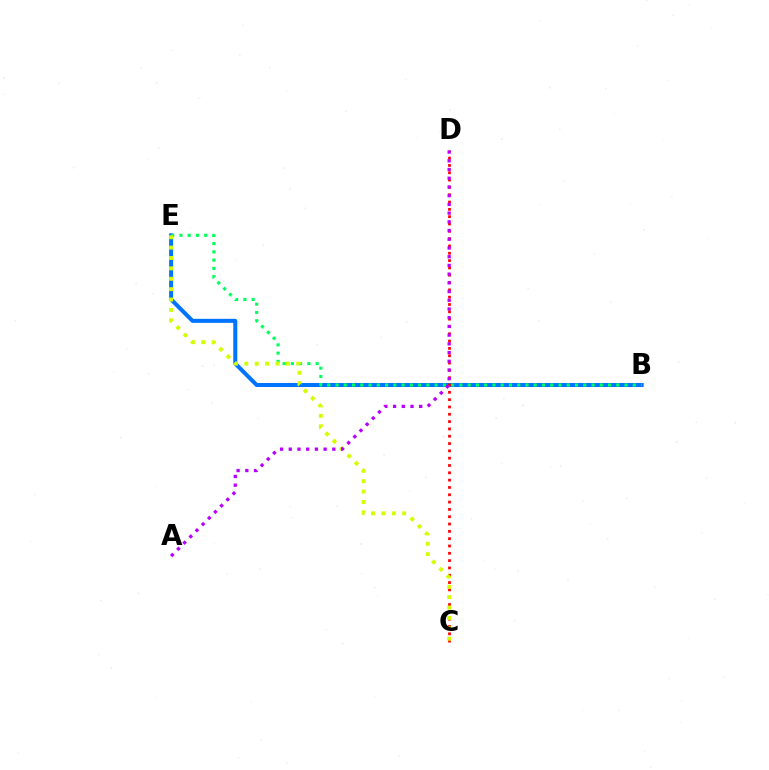{('B', 'E'): [{'color': '#0074ff', 'line_style': 'solid', 'thickness': 2.89}, {'color': '#00ff5c', 'line_style': 'dotted', 'thickness': 2.24}], ('C', 'D'): [{'color': '#ff0000', 'line_style': 'dotted', 'thickness': 1.99}], ('C', 'E'): [{'color': '#d1ff00', 'line_style': 'dotted', 'thickness': 2.82}], ('A', 'D'): [{'color': '#b900ff', 'line_style': 'dotted', 'thickness': 2.37}]}